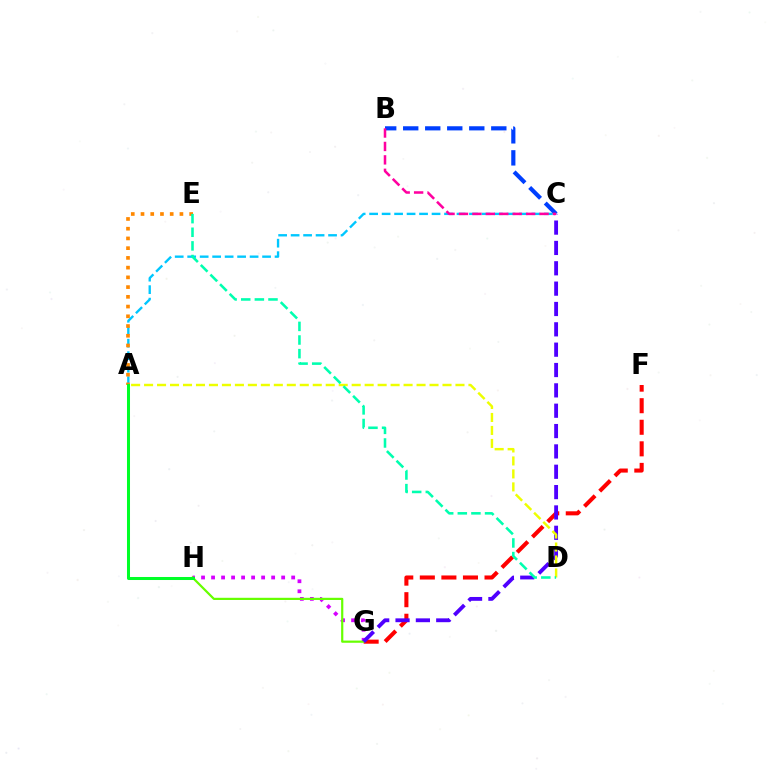{('A', 'C'): [{'color': '#00c7ff', 'line_style': 'dashed', 'thickness': 1.7}], ('B', 'C'): [{'color': '#003fff', 'line_style': 'dashed', 'thickness': 2.99}, {'color': '#ff00a0', 'line_style': 'dashed', 'thickness': 1.82}], ('G', 'H'): [{'color': '#d600ff', 'line_style': 'dotted', 'thickness': 2.72}, {'color': '#66ff00', 'line_style': 'solid', 'thickness': 1.59}], ('F', 'G'): [{'color': '#ff0000', 'line_style': 'dashed', 'thickness': 2.93}], ('A', 'E'): [{'color': '#ff8800', 'line_style': 'dotted', 'thickness': 2.64}], ('C', 'G'): [{'color': '#4f00ff', 'line_style': 'dashed', 'thickness': 2.76}], ('A', 'D'): [{'color': '#eeff00', 'line_style': 'dashed', 'thickness': 1.76}], ('A', 'H'): [{'color': '#00ff27', 'line_style': 'solid', 'thickness': 2.17}], ('D', 'E'): [{'color': '#00ffaf', 'line_style': 'dashed', 'thickness': 1.85}]}